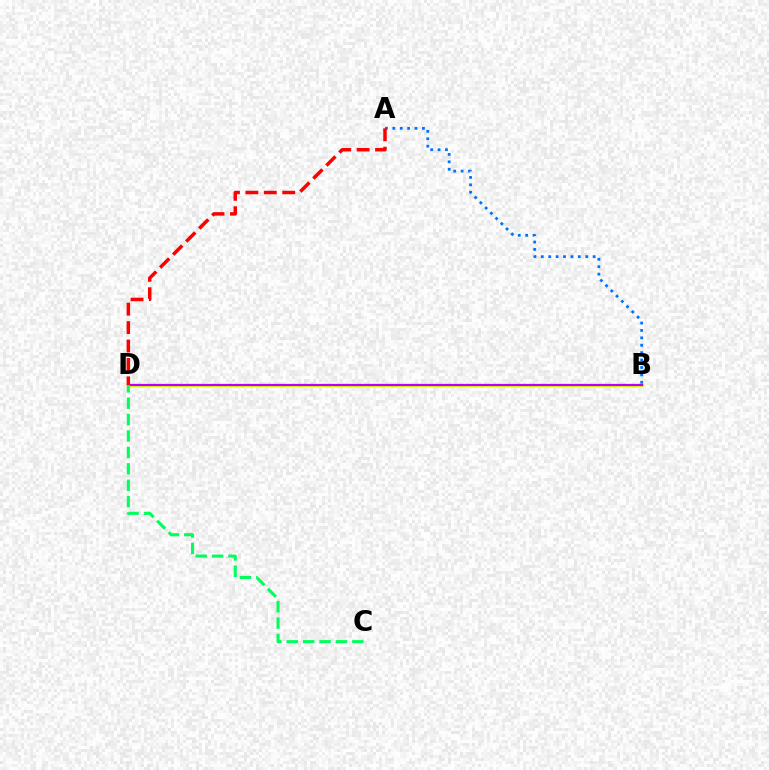{('B', 'D'): [{'color': '#d1ff00', 'line_style': 'solid', 'thickness': 2.52}, {'color': '#b900ff', 'line_style': 'solid', 'thickness': 1.56}], ('C', 'D'): [{'color': '#00ff5c', 'line_style': 'dashed', 'thickness': 2.23}], ('A', 'B'): [{'color': '#0074ff', 'line_style': 'dotted', 'thickness': 2.01}], ('A', 'D'): [{'color': '#ff0000', 'line_style': 'dashed', 'thickness': 2.5}]}